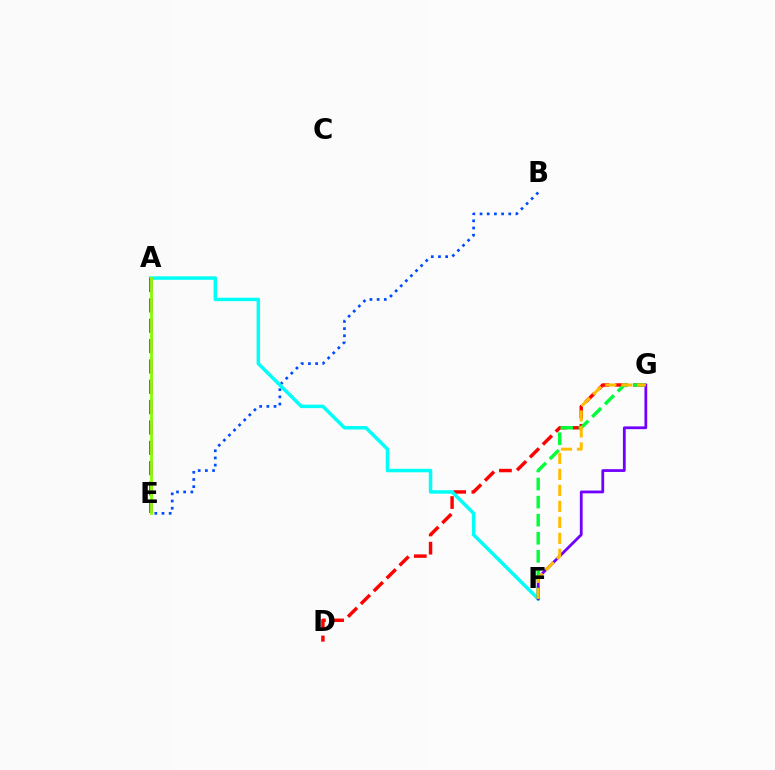{('B', 'E'): [{'color': '#004bff', 'line_style': 'dotted', 'thickness': 1.95}], ('D', 'G'): [{'color': '#ff0000', 'line_style': 'dashed', 'thickness': 2.47}], ('A', 'F'): [{'color': '#00fff6', 'line_style': 'solid', 'thickness': 2.5}], ('F', 'G'): [{'color': '#00ff39', 'line_style': 'dashed', 'thickness': 2.46}, {'color': '#7200ff', 'line_style': 'solid', 'thickness': 2.0}, {'color': '#ffbd00', 'line_style': 'dashed', 'thickness': 2.17}], ('A', 'E'): [{'color': '#ff00cf', 'line_style': 'dashed', 'thickness': 2.76}, {'color': '#84ff00', 'line_style': 'solid', 'thickness': 2.01}]}